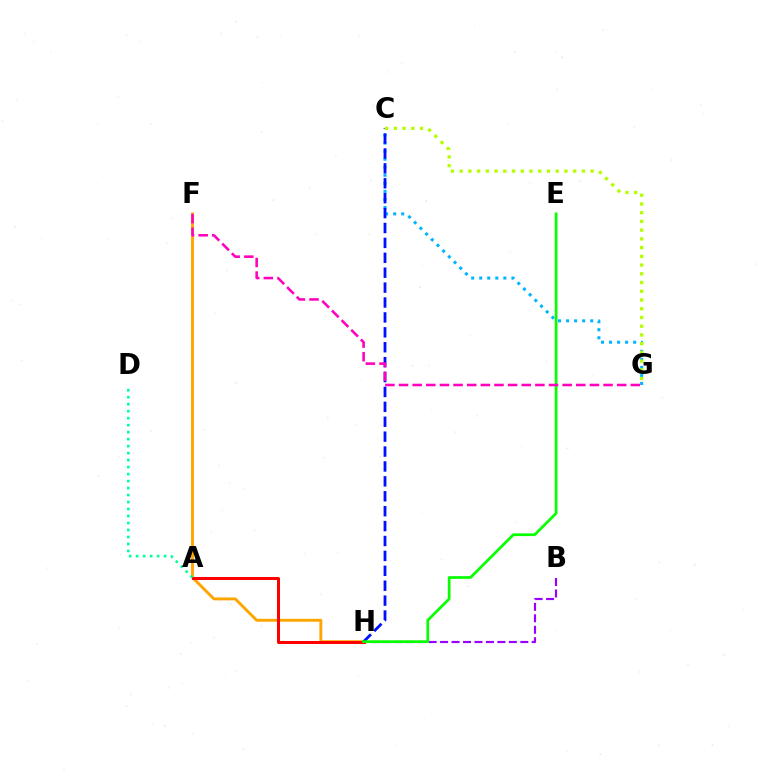{('B', 'H'): [{'color': '#9b00ff', 'line_style': 'dashed', 'thickness': 1.56}], ('F', 'H'): [{'color': '#ffa500', 'line_style': 'solid', 'thickness': 2.09}], ('A', 'H'): [{'color': '#ff0000', 'line_style': 'solid', 'thickness': 2.17}], ('C', 'G'): [{'color': '#00b5ff', 'line_style': 'dotted', 'thickness': 2.19}, {'color': '#b3ff00', 'line_style': 'dotted', 'thickness': 2.37}], ('C', 'H'): [{'color': '#0010ff', 'line_style': 'dashed', 'thickness': 2.02}], ('A', 'D'): [{'color': '#00ff9d', 'line_style': 'dotted', 'thickness': 1.9}], ('E', 'H'): [{'color': '#08ff00', 'line_style': 'solid', 'thickness': 1.96}], ('F', 'G'): [{'color': '#ff00bd', 'line_style': 'dashed', 'thickness': 1.85}]}